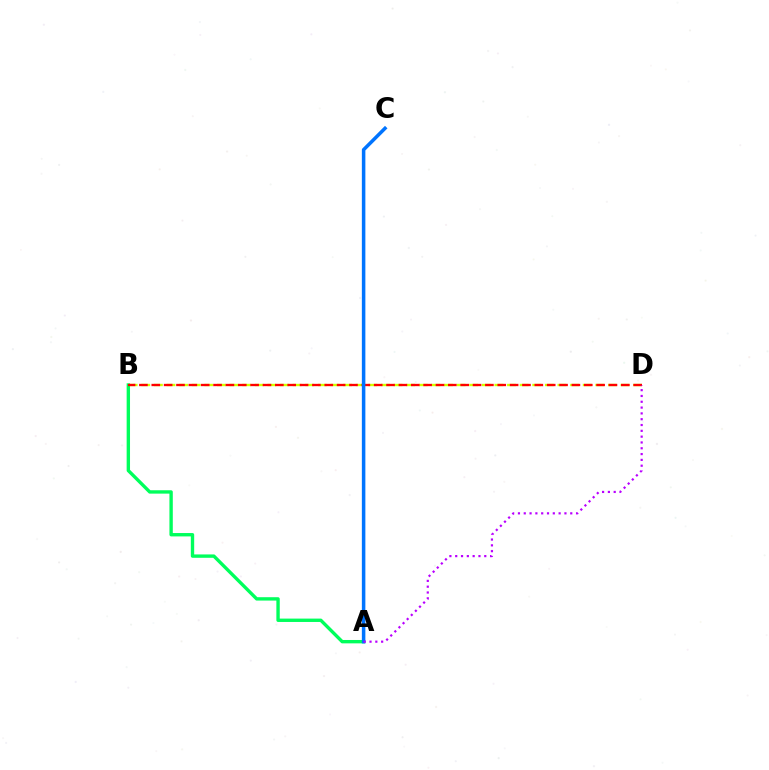{('B', 'D'): [{'color': '#d1ff00', 'line_style': 'dashed', 'thickness': 1.71}, {'color': '#ff0000', 'line_style': 'dashed', 'thickness': 1.68}], ('A', 'B'): [{'color': '#00ff5c', 'line_style': 'solid', 'thickness': 2.43}], ('A', 'C'): [{'color': '#0074ff', 'line_style': 'solid', 'thickness': 2.53}], ('A', 'D'): [{'color': '#b900ff', 'line_style': 'dotted', 'thickness': 1.58}]}